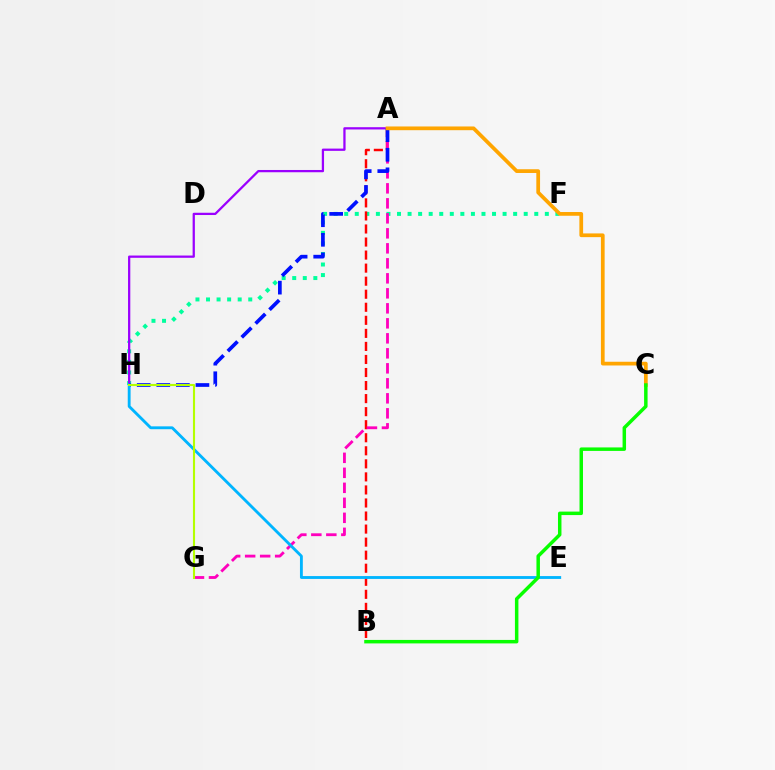{('F', 'H'): [{'color': '#00ff9d', 'line_style': 'dotted', 'thickness': 2.87}], ('A', 'B'): [{'color': '#ff0000', 'line_style': 'dashed', 'thickness': 1.77}], ('A', 'H'): [{'color': '#9b00ff', 'line_style': 'solid', 'thickness': 1.63}, {'color': '#0010ff', 'line_style': 'dashed', 'thickness': 2.66}], ('A', 'G'): [{'color': '#ff00bd', 'line_style': 'dashed', 'thickness': 2.04}], ('E', 'H'): [{'color': '#00b5ff', 'line_style': 'solid', 'thickness': 2.05}], ('A', 'C'): [{'color': '#ffa500', 'line_style': 'solid', 'thickness': 2.69}], ('B', 'C'): [{'color': '#08ff00', 'line_style': 'solid', 'thickness': 2.51}], ('G', 'H'): [{'color': '#b3ff00', 'line_style': 'solid', 'thickness': 1.52}]}